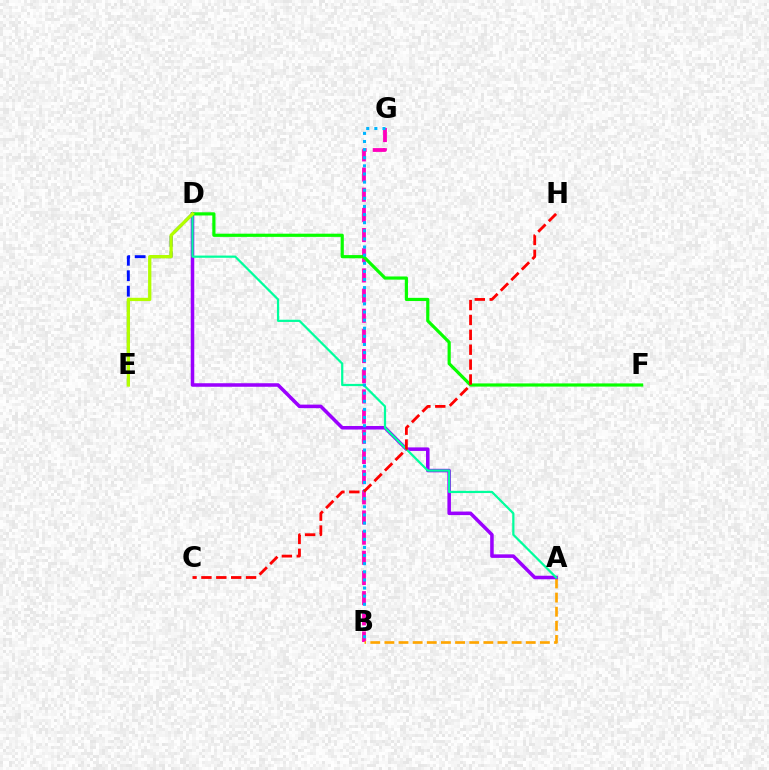{('B', 'G'): [{'color': '#ff00bd', 'line_style': 'dashed', 'thickness': 2.74}, {'color': '#00b5ff', 'line_style': 'dotted', 'thickness': 2.21}], ('A', 'B'): [{'color': '#ffa500', 'line_style': 'dashed', 'thickness': 1.92}], ('A', 'D'): [{'color': '#9b00ff', 'line_style': 'solid', 'thickness': 2.54}, {'color': '#00ff9d', 'line_style': 'solid', 'thickness': 1.6}], ('D', 'E'): [{'color': '#0010ff', 'line_style': 'dashed', 'thickness': 2.1}, {'color': '#b3ff00', 'line_style': 'solid', 'thickness': 2.36}], ('D', 'F'): [{'color': '#08ff00', 'line_style': 'solid', 'thickness': 2.29}], ('C', 'H'): [{'color': '#ff0000', 'line_style': 'dashed', 'thickness': 2.02}]}